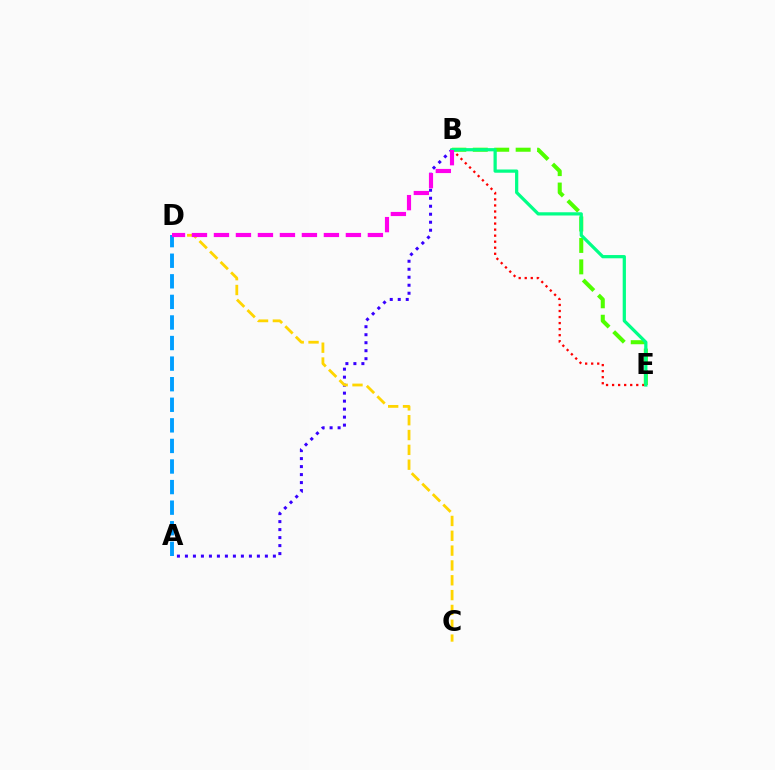{('A', 'B'): [{'color': '#3700ff', 'line_style': 'dotted', 'thickness': 2.17}], ('B', 'E'): [{'color': '#ff0000', 'line_style': 'dotted', 'thickness': 1.64}, {'color': '#4fff00', 'line_style': 'dashed', 'thickness': 2.91}, {'color': '#00ff86', 'line_style': 'solid', 'thickness': 2.33}], ('C', 'D'): [{'color': '#ffd500', 'line_style': 'dashed', 'thickness': 2.01}], ('A', 'D'): [{'color': '#009eff', 'line_style': 'dashed', 'thickness': 2.8}], ('B', 'D'): [{'color': '#ff00ed', 'line_style': 'dashed', 'thickness': 2.99}]}